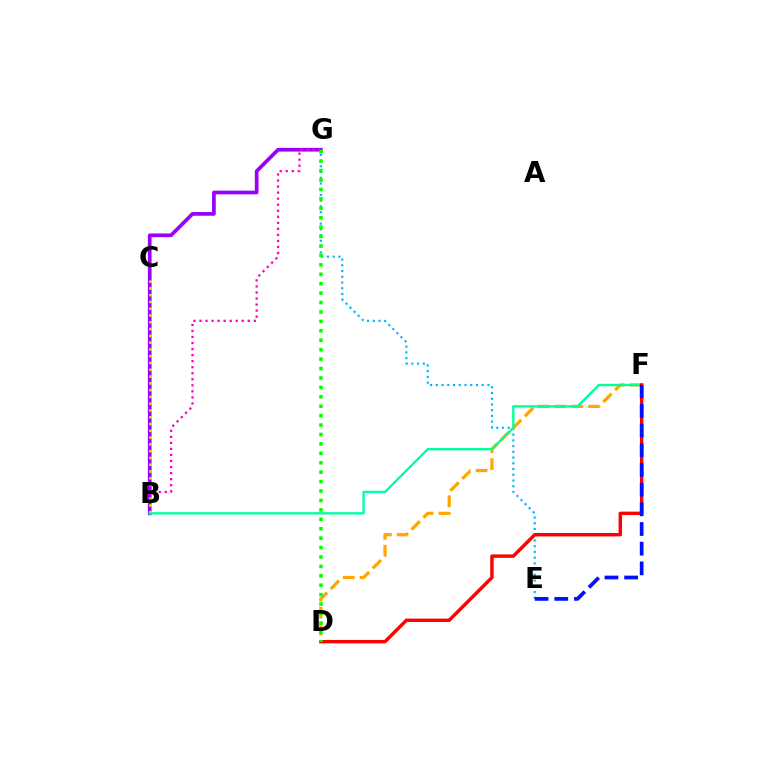{('B', 'G'): [{'color': '#9b00ff', 'line_style': 'solid', 'thickness': 2.67}, {'color': '#ff00bd', 'line_style': 'dotted', 'thickness': 1.64}], ('E', 'G'): [{'color': '#00b5ff', 'line_style': 'dotted', 'thickness': 1.56}], ('B', 'C'): [{'color': '#b3ff00', 'line_style': 'dotted', 'thickness': 1.84}], ('D', 'F'): [{'color': '#ffa500', 'line_style': 'dashed', 'thickness': 2.29}, {'color': '#ff0000', 'line_style': 'solid', 'thickness': 2.46}], ('B', 'F'): [{'color': '#00ff9d', 'line_style': 'solid', 'thickness': 1.7}], ('D', 'G'): [{'color': '#08ff00', 'line_style': 'dotted', 'thickness': 2.56}], ('E', 'F'): [{'color': '#0010ff', 'line_style': 'dashed', 'thickness': 2.67}]}